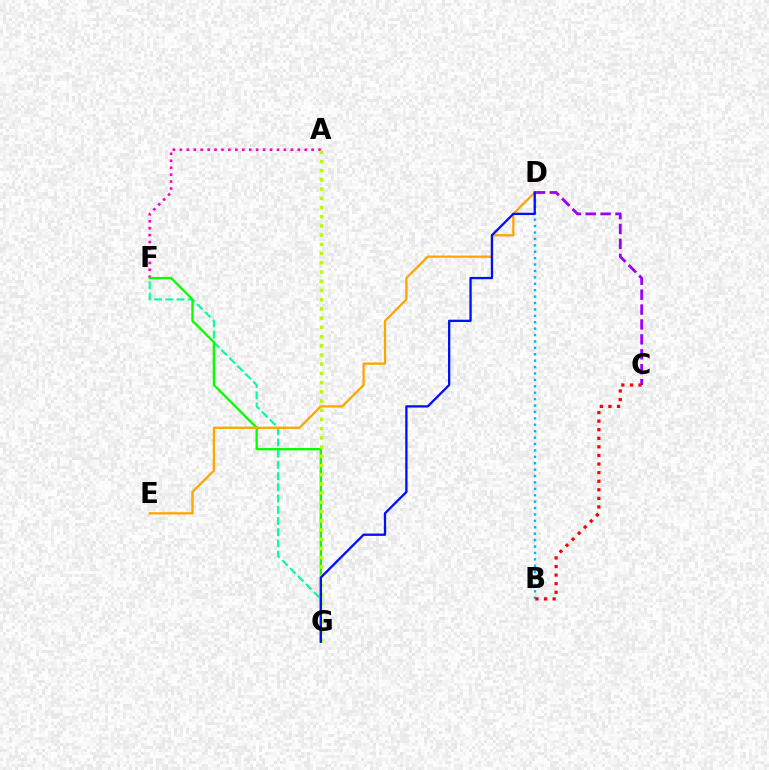{('A', 'F'): [{'color': '#ff00bd', 'line_style': 'dotted', 'thickness': 1.88}], ('C', 'D'): [{'color': '#9b00ff', 'line_style': 'dashed', 'thickness': 2.02}], ('B', 'D'): [{'color': '#00b5ff', 'line_style': 'dotted', 'thickness': 1.74}], ('F', 'G'): [{'color': '#00ff9d', 'line_style': 'dashed', 'thickness': 1.52}, {'color': '#08ff00', 'line_style': 'solid', 'thickness': 1.67}], ('A', 'G'): [{'color': '#b3ff00', 'line_style': 'dotted', 'thickness': 2.5}], ('D', 'E'): [{'color': '#ffa500', 'line_style': 'solid', 'thickness': 1.64}], ('B', 'C'): [{'color': '#ff0000', 'line_style': 'dotted', 'thickness': 2.33}], ('D', 'G'): [{'color': '#0010ff', 'line_style': 'solid', 'thickness': 1.66}]}